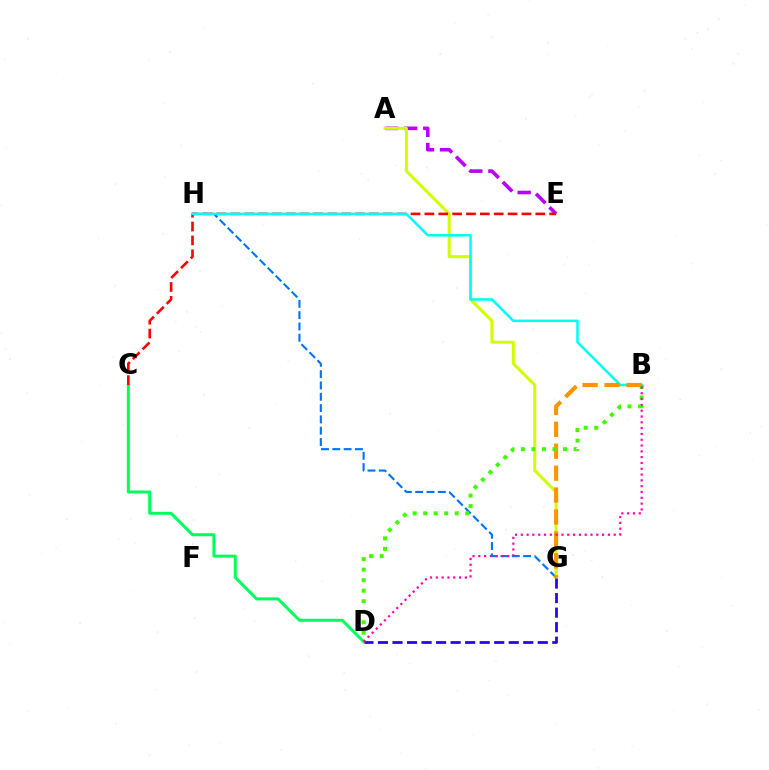{('A', 'E'): [{'color': '#b900ff', 'line_style': 'dashed', 'thickness': 2.59}], ('A', 'G'): [{'color': '#d1ff00', 'line_style': 'solid', 'thickness': 2.17}], ('G', 'H'): [{'color': '#0074ff', 'line_style': 'dashed', 'thickness': 1.54}], ('C', 'D'): [{'color': '#00ff5c', 'line_style': 'solid', 'thickness': 2.15}], ('C', 'E'): [{'color': '#ff0000', 'line_style': 'dashed', 'thickness': 1.88}], ('D', 'G'): [{'color': '#2500ff', 'line_style': 'dashed', 'thickness': 1.97}], ('B', 'H'): [{'color': '#00fff6', 'line_style': 'solid', 'thickness': 1.82}], ('B', 'G'): [{'color': '#ff9400', 'line_style': 'dashed', 'thickness': 2.98}], ('B', 'D'): [{'color': '#3dff00', 'line_style': 'dotted', 'thickness': 2.86}, {'color': '#ff00ac', 'line_style': 'dotted', 'thickness': 1.58}]}